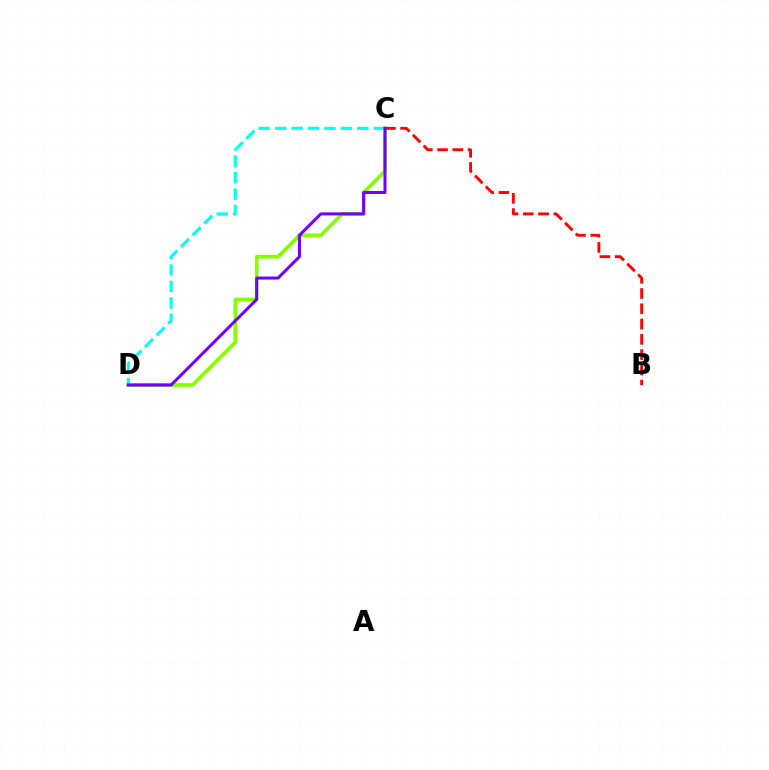{('C', 'D'): [{'color': '#84ff00', 'line_style': 'solid', 'thickness': 2.65}, {'color': '#00fff6', 'line_style': 'dashed', 'thickness': 2.23}, {'color': '#7200ff', 'line_style': 'solid', 'thickness': 2.18}], ('B', 'C'): [{'color': '#ff0000', 'line_style': 'dashed', 'thickness': 2.07}]}